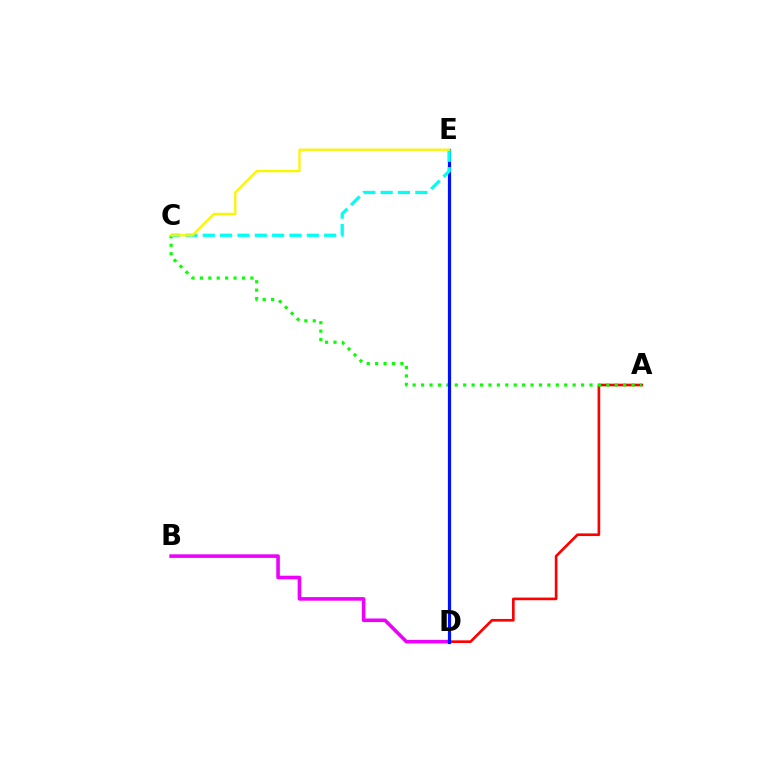{('B', 'D'): [{'color': '#ee00ff', 'line_style': 'solid', 'thickness': 2.58}], ('A', 'D'): [{'color': '#ff0000', 'line_style': 'solid', 'thickness': 1.91}], ('A', 'C'): [{'color': '#08ff00', 'line_style': 'dotted', 'thickness': 2.29}], ('D', 'E'): [{'color': '#0010ff', 'line_style': 'solid', 'thickness': 2.3}], ('C', 'E'): [{'color': '#00fff6', 'line_style': 'dashed', 'thickness': 2.36}, {'color': '#fcf500', 'line_style': 'solid', 'thickness': 1.64}]}